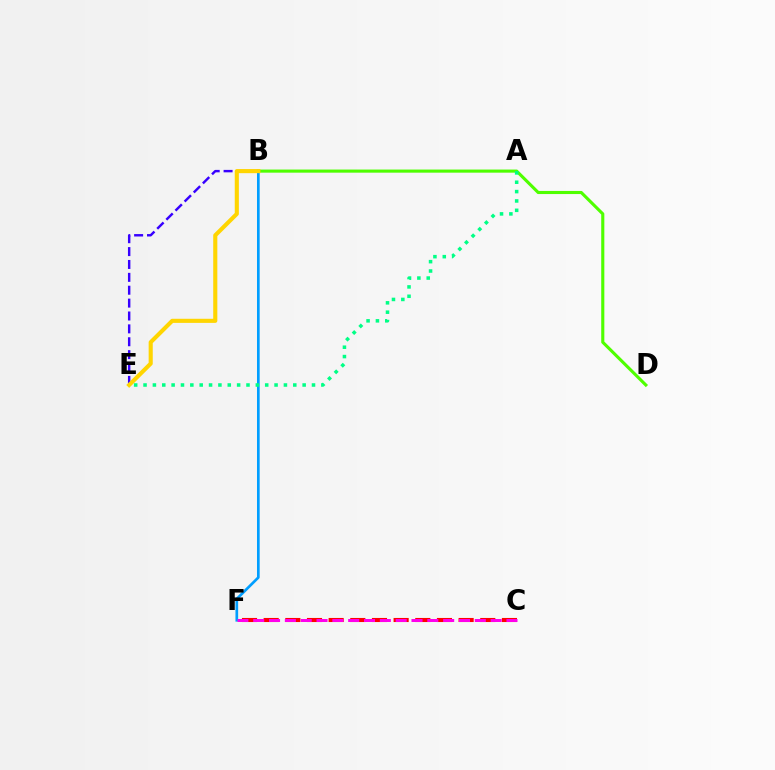{('C', 'F'): [{'color': '#ff0000', 'line_style': 'dashed', 'thickness': 2.94}, {'color': '#ff00ed', 'line_style': 'dashed', 'thickness': 2.15}], ('B', 'F'): [{'color': '#009eff', 'line_style': 'solid', 'thickness': 1.93}], ('B', 'D'): [{'color': '#4fff00', 'line_style': 'solid', 'thickness': 2.24}], ('B', 'E'): [{'color': '#3700ff', 'line_style': 'dashed', 'thickness': 1.75}, {'color': '#ffd500', 'line_style': 'solid', 'thickness': 2.96}], ('A', 'E'): [{'color': '#00ff86', 'line_style': 'dotted', 'thickness': 2.54}]}